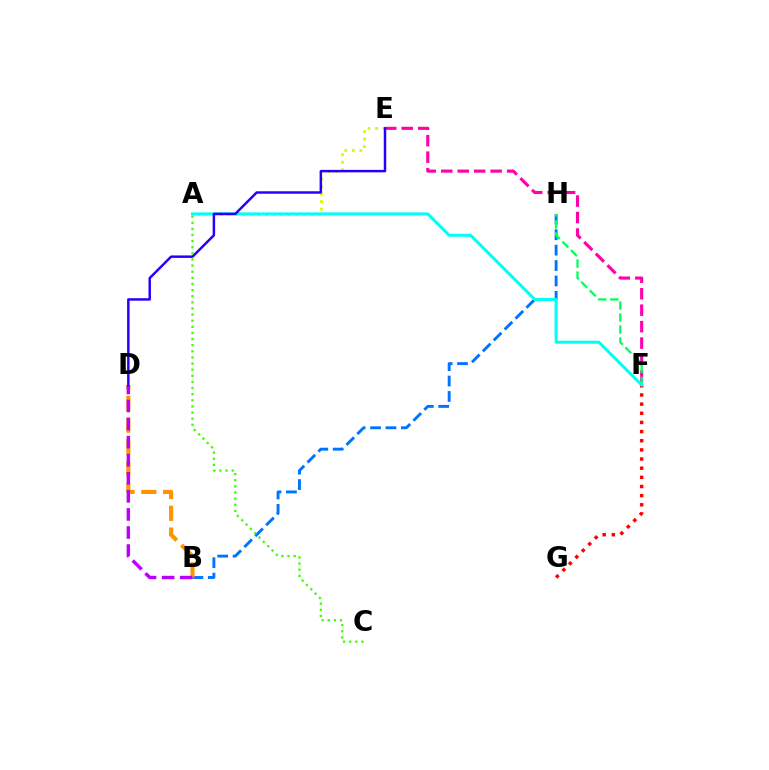{('B', 'H'): [{'color': '#0074ff', 'line_style': 'dashed', 'thickness': 2.09}], ('E', 'F'): [{'color': '#ff00ac', 'line_style': 'dashed', 'thickness': 2.24}], ('A', 'E'): [{'color': '#d1ff00', 'line_style': 'dotted', 'thickness': 2.05}], ('F', 'H'): [{'color': '#00ff5c', 'line_style': 'dashed', 'thickness': 1.63}], ('B', 'D'): [{'color': '#ff9400', 'line_style': 'dashed', 'thickness': 2.96}, {'color': '#b900ff', 'line_style': 'dashed', 'thickness': 2.45}], ('F', 'G'): [{'color': '#ff0000', 'line_style': 'dotted', 'thickness': 2.49}], ('A', 'F'): [{'color': '#00fff6', 'line_style': 'solid', 'thickness': 2.16}], ('D', 'E'): [{'color': '#2500ff', 'line_style': 'solid', 'thickness': 1.78}], ('A', 'C'): [{'color': '#3dff00', 'line_style': 'dotted', 'thickness': 1.66}]}